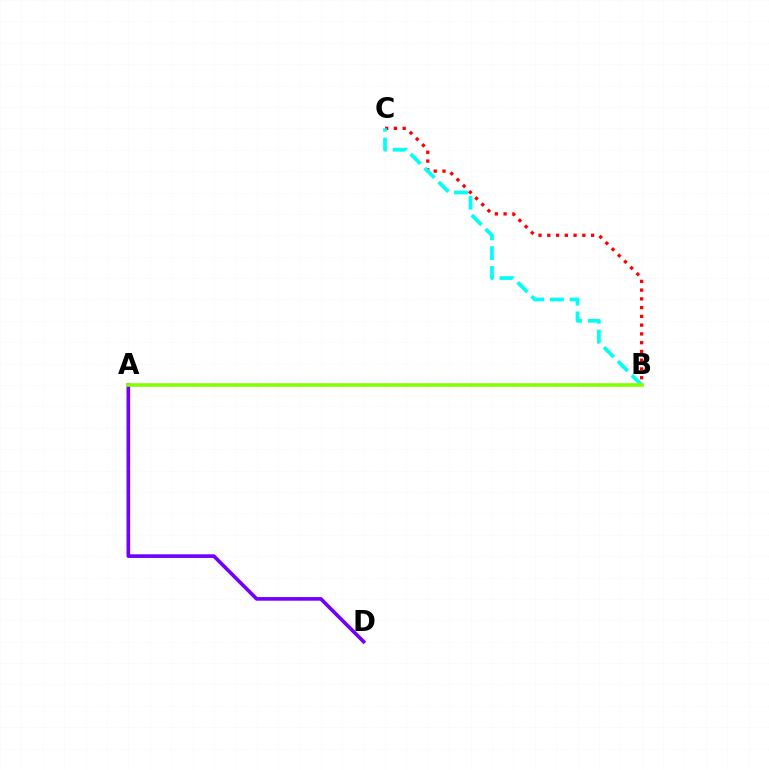{('A', 'D'): [{'color': '#7200ff', 'line_style': 'solid', 'thickness': 2.62}], ('B', 'C'): [{'color': '#ff0000', 'line_style': 'dotted', 'thickness': 2.38}, {'color': '#00fff6', 'line_style': 'dashed', 'thickness': 2.68}], ('A', 'B'): [{'color': '#84ff00', 'line_style': 'solid', 'thickness': 2.59}]}